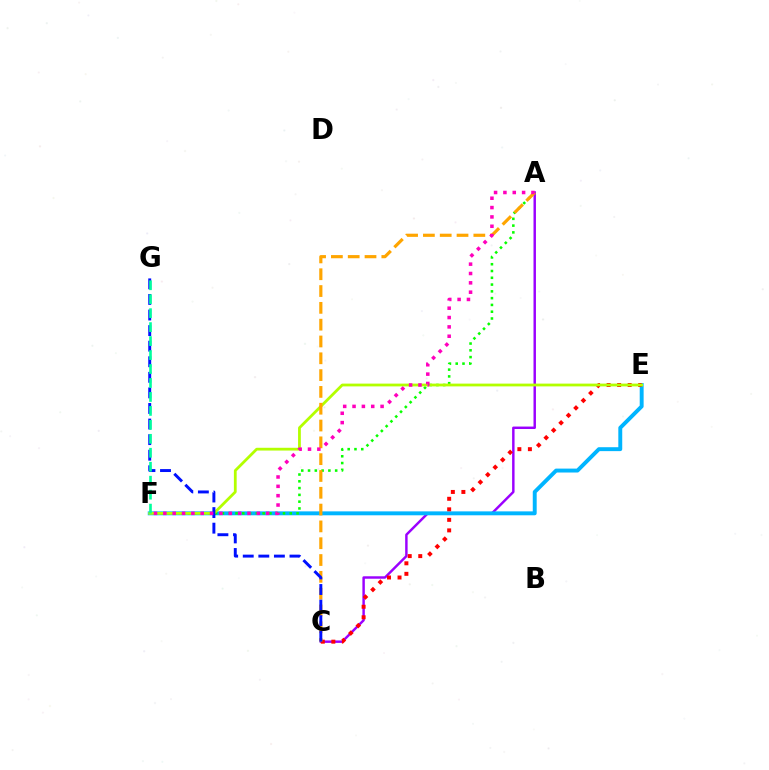{('A', 'C'): [{'color': '#9b00ff', 'line_style': 'solid', 'thickness': 1.76}, {'color': '#ffa500', 'line_style': 'dashed', 'thickness': 2.28}], ('E', 'F'): [{'color': '#00b5ff', 'line_style': 'solid', 'thickness': 2.82}, {'color': '#b3ff00', 'line_style': 'solid', 'thickness': 2.0}], ('C', 'E'): [{'color': '#ff0000', 'line_style': 'dotted', 'thickness': 2.86}], ('A', 'F'): [{'color': '#08ff00', 'line_style': 'dotted', 'thickness': 1.84}, {'color': '#ff00bd', 'line_style': 'dotted', 'thickness': 2.54}], ('C', 'G'): [{'color': '#0010ff', 'line_style': 'dashed', 'thickness': 2.12}], ('F', 'G'): [{'color': '#00ff9d', 'line_style': 'dashed', 'thickness': 1.9}]}